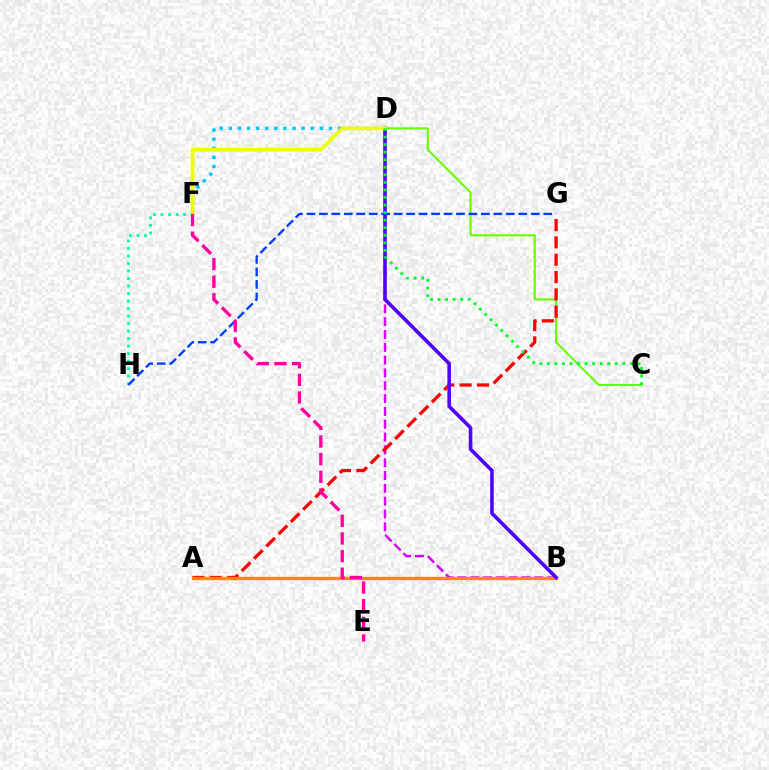{('B', 'D'): [{'color': '#d600ff', 'line_style': 'dashed', 'thickness': 1.74}, {'color': '#4f00ff', 'line_style': 'solid', 'thickness': 2.58}], ('D', 'F'): [{'color': '#00c7ff', 'line_style': 'dotted', 'thickness': 2.47}, {'color': '#eeff00', 'line_style': 'solid', 'thickness': 2.68}], ('C', 'D'): [{'color': '#66ff00', 'line_style': 'solid', 'thickness': 1.52}, {'color': '#00ff27', 'line_style': 'dotted', 'thickness': 2.05}], ('A', 'G'): [{'color': '#ff0000', 'line_style': 'dashed', 'thickness': 2.36}], ('A', 'B'): [{'color': '#ff8800', 'line_style': 'solid', 'thickness': 2.41}], ('F', 'H'): [{'color': '#00ffaf', 'line_style': 'dotted', 'thickness': 2.04}], ('G', 'H'): [{'color': '#003fff', 'line_style': 'dashed', 'thickness': 1.69}], ('E', 'F'): [{'color': '#ff00a0', 'line_style': 'dashed', 'thickness': 2.39}]}